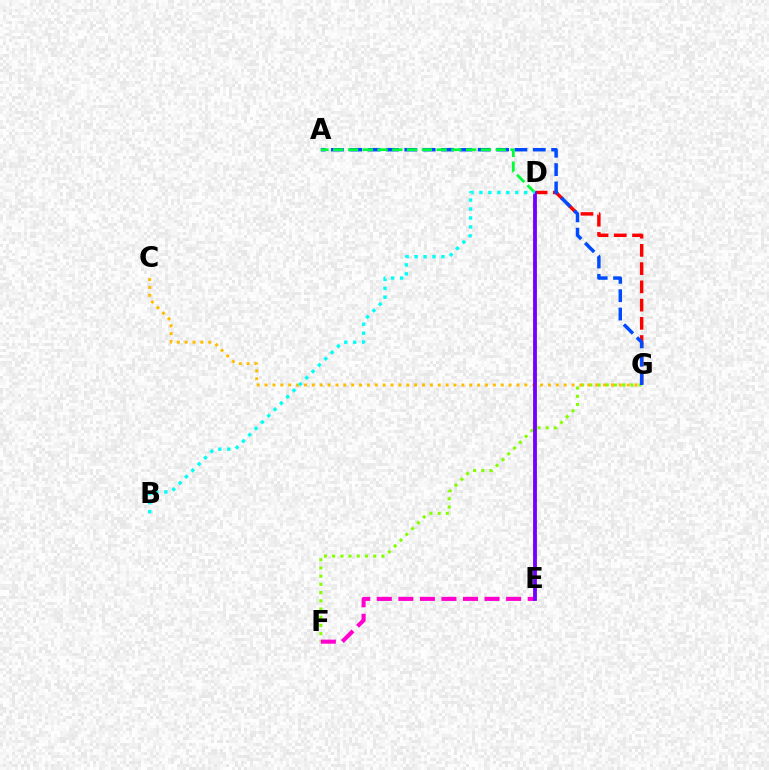{('F', 'G'): [{'color': '#84ff00', 'line_style': 'dotted', 'thickness': 2.23}], ('D', 'G'): [{'color': '#ff0000', 'line_style': 'dashed', 'thickness': 2.48}], ('E', 'F'): [{'color': '#ff00cf', 'line_style': 'dashed', 'thickness': 2.93}], ('C', 'G'): [{'color': '#ffbd00', 'line_style': 'dotted', 'thickness': 2.14}], ('A', 'G'): [{'color': '#004bff', 'line_style': 'dashed', 'thickness': 2.49}], ('D', 'E'): [{'color': '#7200ff', 'line_style': 'solid', 'thickness': 2.75}], ('A', 'D'): [{'color': '#00ff39', 'line_style': 'dashed', 'thickness': 2.01}], ('B', 'D'): [{'color': '#00fff6', 'line_style': 'dotted', 'thickness': 2.43}]}